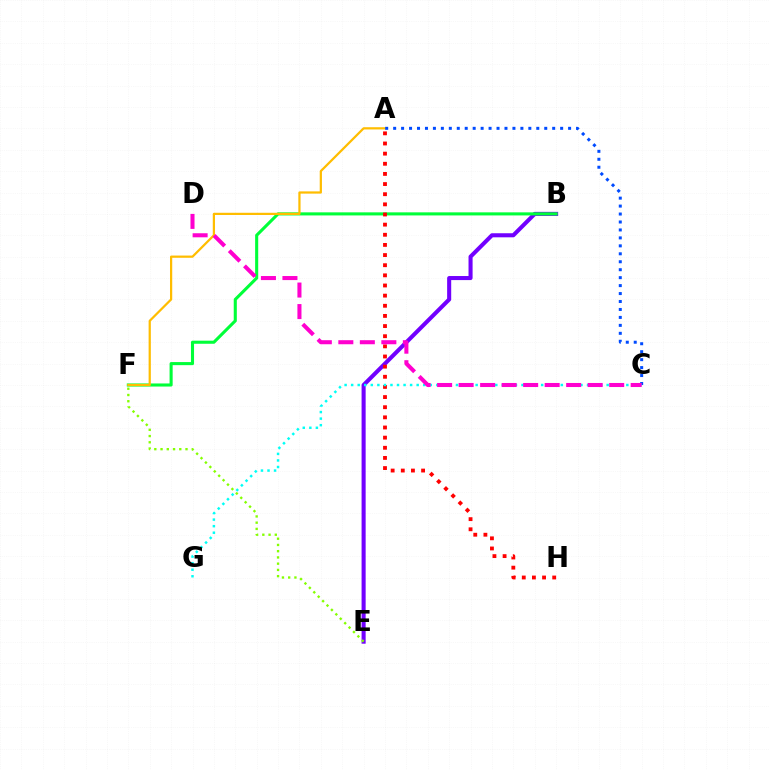{('B', 'E'): [{'color': '#7200ff', 'line_style': 'solid', 'thickness': 2.93}], ('E', 'F'): [{'color': '#84ff00', 'line_style': 'dotted', 'thickness': 1.7}], ('B', 'F'): [{'color': '#00ff39', 'line_style': 'solid', 'thickness': 2.22}], ('A', 'F'): [{'color': '#ffbd00', 'line_style': 'solid', 'thickness': 1.61}], ('A', 'H'): [{'color': '#ff0000', 'line_style': 'dotted', 'thickness': 2.76}], ('A', 'C'): [{'color': '#004bff', 'line_style': 'dotted', 'thickness': 2.16}], ('C', 'G'): [{'color': '#00fff6', 'line_style': 'dotted', 'thickness': 1.78}], ('C', 'D'): [{'color': '#ff00cf', 'line_style': 'dashed', 'thickness': 2.92}]}